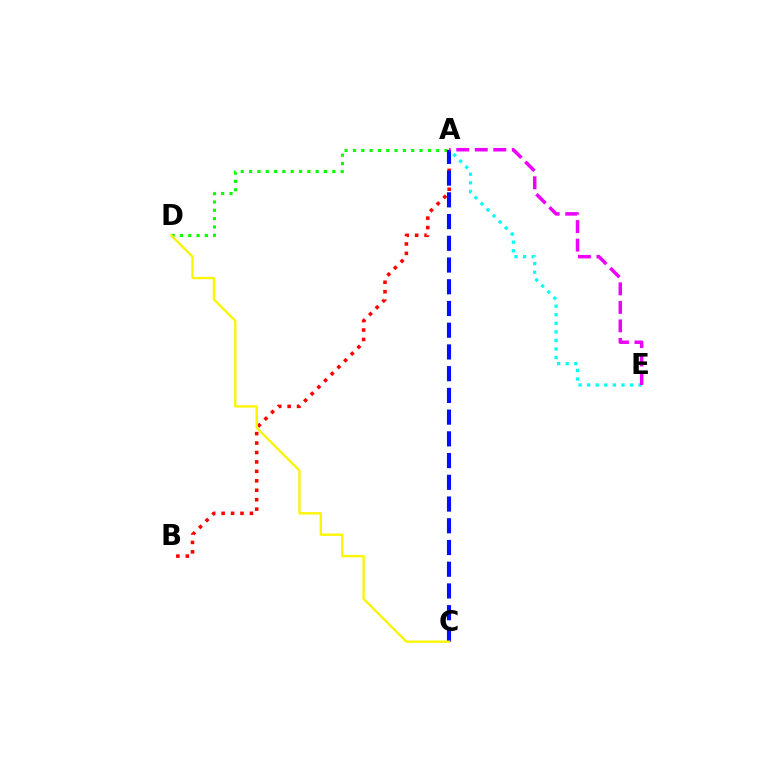{('A', 'B'): [{'color': '#ff0000', 'line_style': 'dotted', 'thickness': 2.56}], ('A', 'E'): [{'color': '#00fff6', 'line_style': 'dotted', 'thickness': 2.33}, {'color': '#ee00ff', 'line_style': 'dashed', 'thickness': 2.51}], ('A', 'D'): [{'color': '#08ff00', 'line_style': 'dotted', 'thickness': 2.26}], ('A', 'C'): [{'color': '#0010ff', 'line_style': 'dashed', 'thickness': 2.95}], ('C', 'D'): [{'color': '#fcf500', 'line_style': 'solid', 'thickness': 1.69}]}